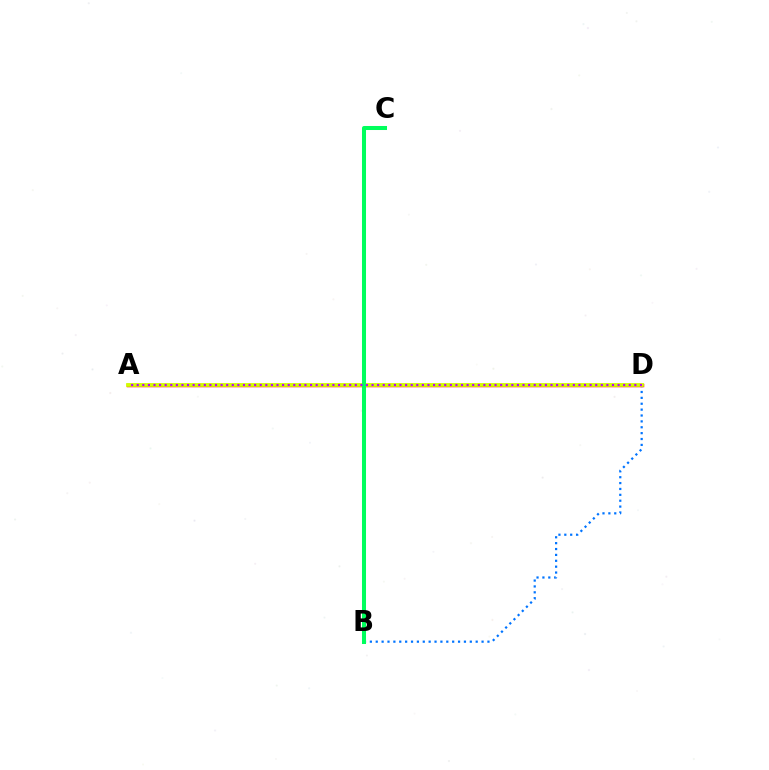{('B', 'D'): [{'color': '#0074ff', 'line_style': 'dotted', 'thickness': 1.6}], ('A', 'D'): [{'color': '#ff0000', 'line_style': 'solid', 'thickness': 2.51}, {'color': '#d1ff00', 'line_style': 'solid', 'thickness': 2.7}, {'color': '#b900ff', 'line_style': 'dotted', 'thickness': 1.52}], ('B', 'C'): [{'color': '#00ff5c', 'line_style': 'solid', 'thickness': 2.9}]}